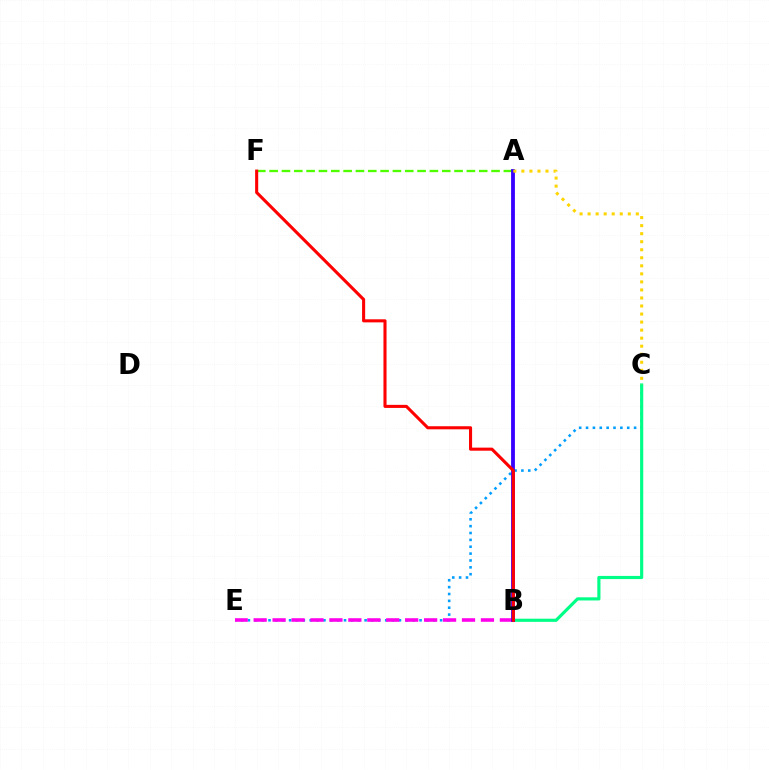{('A', 'F'): [{'color': '#4fff00', 'line_style': 'dashed', 'thickness': 1.67}], ('C', 'E'): [{'color': '#009eff', 'line_style': 'dotted', 'thickness': 1.87}], ('B', 'E'): [{'color': '#ff00ed', 'line_style': 'dashed', 'thickness': 2.57}], ('B', 'C'): [{'color': '#00ff86', 'line_style': 'solid', 'thickness': 2.27}], ('A', 'B'): [{'color': '#3700ff', 'line_style': 'solid', 'thickness': 2.74}], ('A', 'C'): [{'color': '#ffd500', 'line_style': 'dotted', 'thickness': 2.18}], ('B', 'F'): [{'color': '#ff0000', 'line_style': 'solid', 'thickness': 2.21}]}